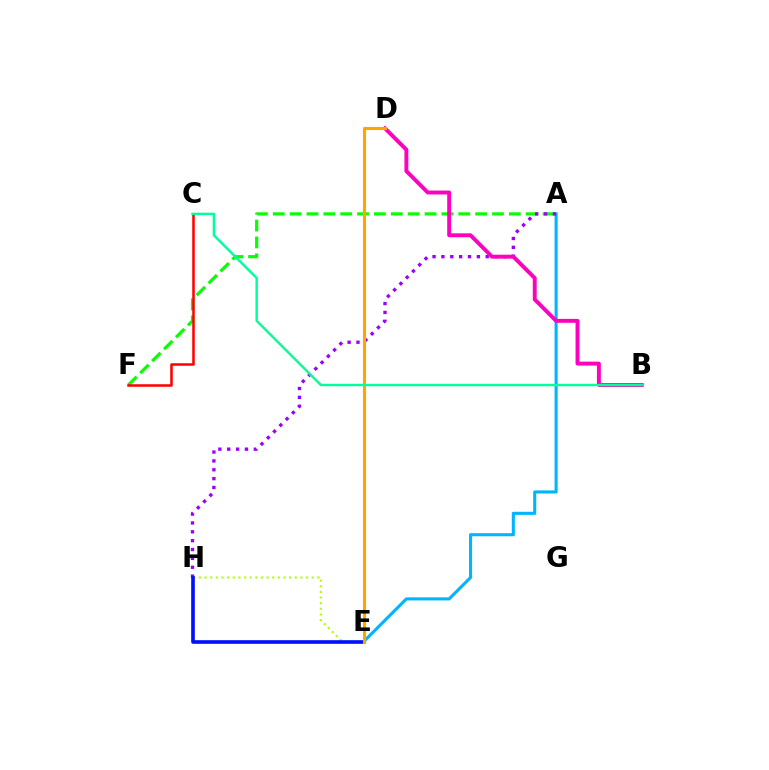{('A', 'F'): [{'color': '#08ff00', 'line_style': 'dashed', 'thickness': 2.29}], ('A', 'E'): [{'color': '#00b5ff', 'line_style': 'solid', 'thickness': 2.21}], ('C', 'F'): [{'color': '#ff0000', 'line_style': 'solid', 'thickness': 1.82}], ('E', 'H'): [{'color': '#b3ff00', 'line_style': 'dotted', 'thickness': 1.53}, {'color': '#0010ff', 'line_style': 'solid', 'thickness': 2.62}], ('A', 'H'): [{'color': '#9b00ff', 'line_style': 'dotted', 'thickness': 2.41}], ('B', 'D'): [{'color': '#ff00bd', 'line_style': 'solid', 'thickness': 2.82}], ('D', 'E'): [{'color': '#ffa500', 'line_style': 'solid', 'thickness': 2.25}], ('B', 'C'): [{'color': '#00ff9d', 'line_style': 'solid', 'thickness': 1.75}]}